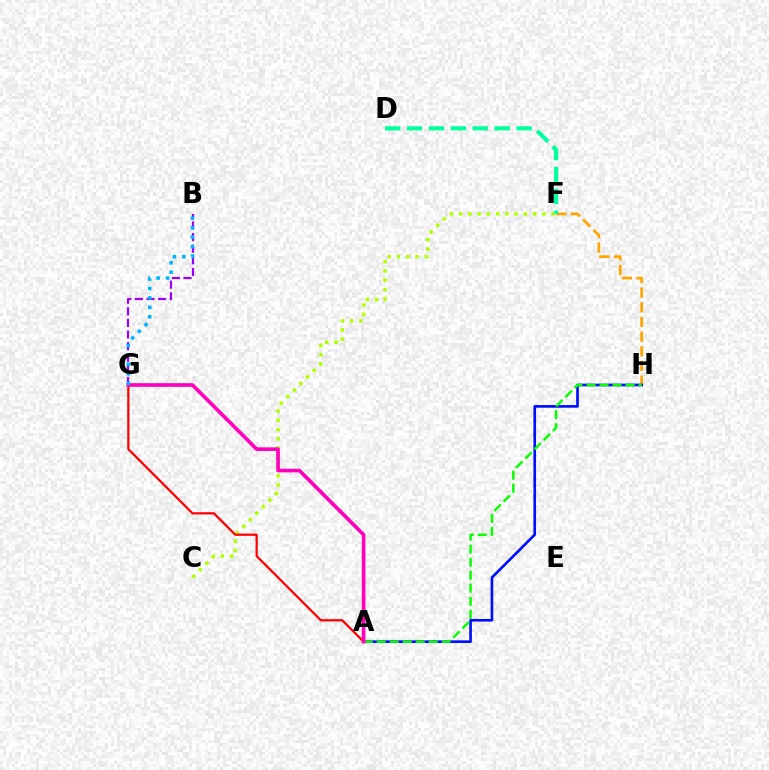{('F', 'H'): [{'color': '#ffa500', 'line_style': 'dashed', 'thickness': 1.99}], ('A', 'H'): [{'color': '#0010ff', 'line_style': 'solid', 'thickness': 1.92}, {'color': '#08ff00', 'line_style': 'dashed', 'thickness': 1.77}], ('C', 'F'): [{'color': '#b3ff00', 'line_style': 'dotted', 'thickness': 2.51}], ('B', 'G'): [{'color': '#9b00ff', 'line_style': 'dashed', 'thickness': 1.58}, {'color': '#00b5ff', 'line_style': 'dotted', 'thickness': 2.56}], ('D', 'F'): [{'color': '#00ff9d', 'line_style': 'dashed', 'thickness': 2.98}], ('A', 'G'): [{'color': '#ff0000', 'line_style': 'solid', 'thickness': 1.61}, {'color': '#ff00bd', 'line_style': 'solid', 'thickness': 2.63}]}